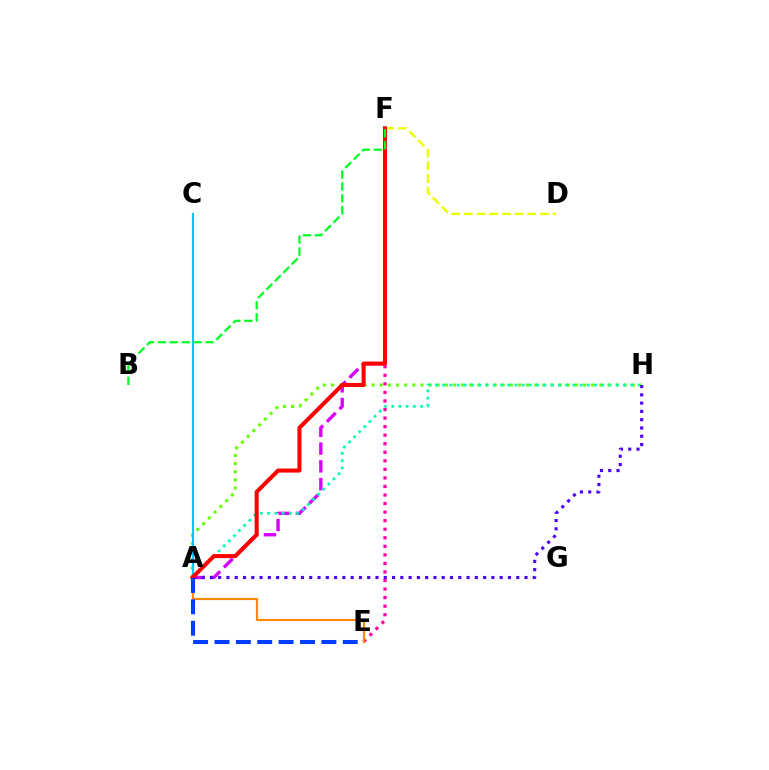{('A', 'H'): [{'color': '#66ff00', 'line_style': 'dotted', 'thickness': 2.21}, {'color': '#4f00ff', 'line_style': 'dotted', 'thickness': 2.25}, {'color': '#00ffaf', 'line_style': 'dotted', 'thickness': 1.97}], ('A', 'F'): [{'color': '#d600ff', 'line_style': 'dashed', 'thickness': 2.42}, {'color': '#ff0000', 'line_style': 'solid', 'thickness': 2.91}], ('D', 'F'): [{'color': '#eeff00', 'line_style': 'dashed', 'thickness': 1.72}], ('E', 'F'): [{'color': '#ff00a0', 'line_style': 'dotted', 'thickness': 2.32}], ('A', 'C'): [{'color': '#00c7ff', 'line_style': 'solid', 'thickness': 1.51}], ('A', 'E'): [{'color': '#ff8800', 'line_style': 'solid', 'thickness': 1.57}, {'color': '#003fff', 'line_style': 'dashed', 'thickness': 2.9}], ('B', 'F'): [{'color': '#00ff27', 'line_style': 'dashed', 'thickness': 1.62}]}